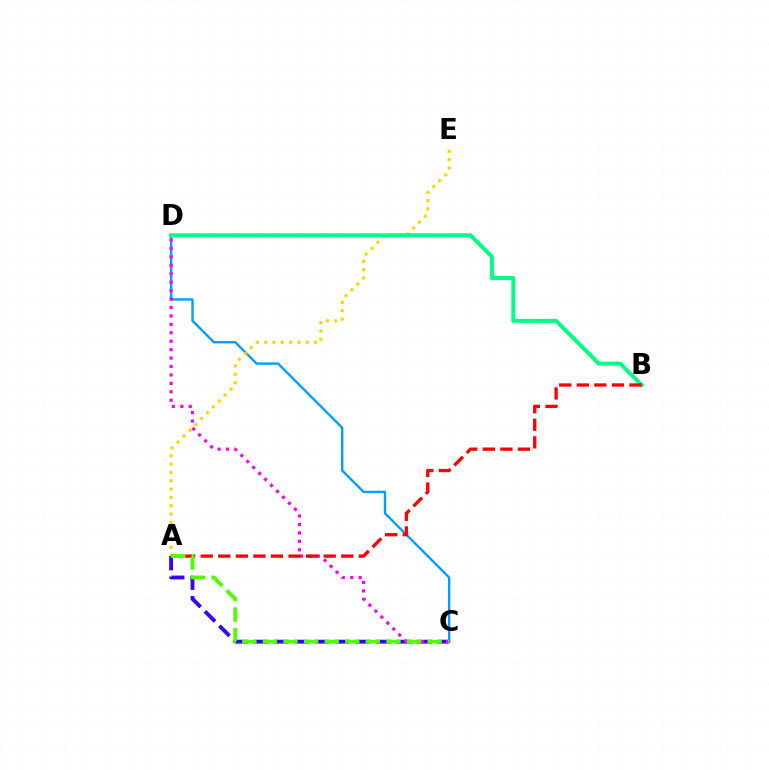{('C', 'D'): [{'color': '#009eff', 'line_style': 'solid', 'thickness': 1.71}, {'color': '#ff00ed', 'line_style': 'dotted', 'thickness': 2.29}], ('A', 'E'): [{'color': '#ffd500', 'line_style': 'dotted', 'thickness': 2.26}], ('A', 'C'): [{'color': '#3700ff', 'line_style': 'dashed', 'thickness': 2.78}, {'color': '#4fff00', 'line_style': 'dashed', 'thickness': 2.8}], ('B', 'D'): [{'color': '#00ff86', 'line_style': 'solid', 'thickness': 2.87}], ('A', 'B'): [{'color': '#ff0000', 'line_style': 'dashed', 'thickness': 2.39}]}